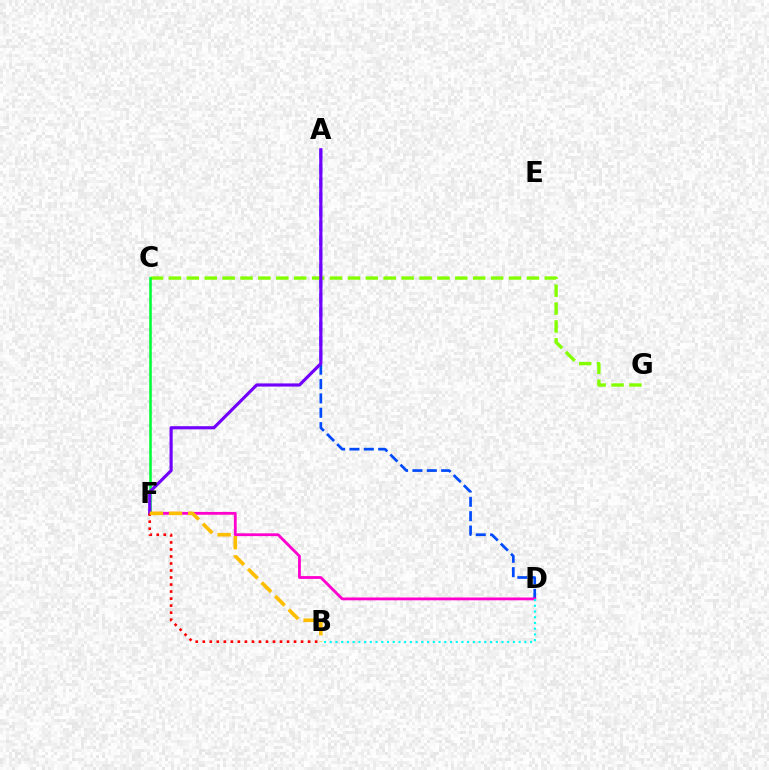{('A', 'D'): [{'color': '#004bff', 'line_style': 'dashed', 'thickness': 1.95}], ('C', 'G'): [{'color': '#84ff00', 'line_style': 'dashed', 'thickness': 2.43}], ('C', 'F'): [{'color': '#00ff39', 'line_style': 'solid', 'thickness': 1.86}], ('D', 'F'): [{'color': '#ff00cf', 'line_style': 'solid', 'thickness': 2.02}], ('B', 'D'): [{'color': '#00fff6', 'line_style': 'dotted', 'thickness': 1.56}], ('A', 'F'): [{'color': '#7200ff', 'line_style': 'solid', 'thickness': 2.27}], ('B', 'F'): [{'color': '#ff0000', 'line_style': 'dotted', 'thickness': 1.91}, {'color': '#ffbd00', 'line_style': 'dashed', 'thickness': 2.6}]}